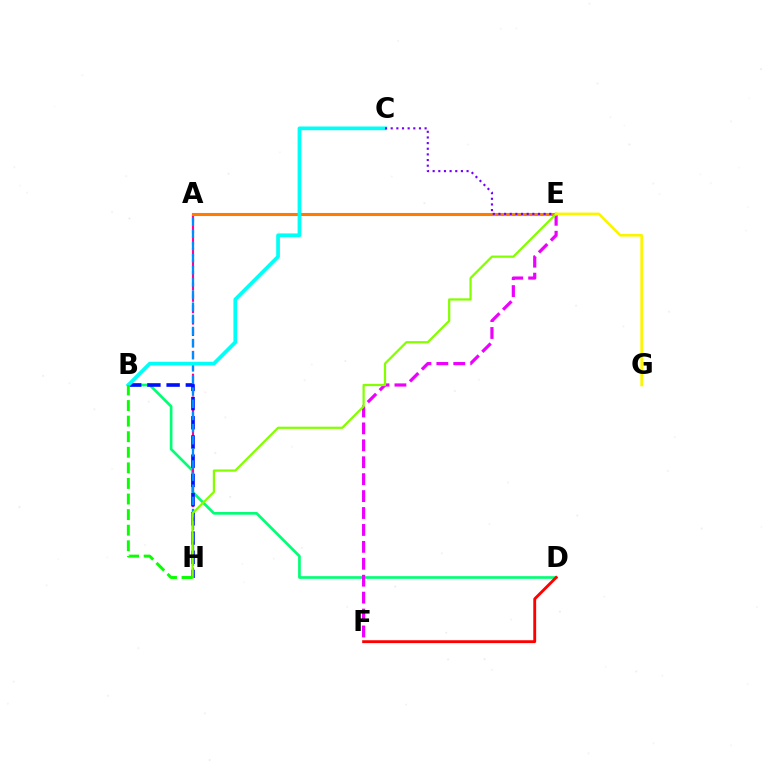{('B', 'D'): [{'color': '#00ff74', 'line_style': 'solid', 'thickness': 1.93}], ('E', 'F'): [{'color': '#ee00ff', 'line_style': 'dashed', 'thickness': 2.3}], ('D', 'F'): [{'color': '#ff0000', 'line_style': 'solid', 'thickness': 2.06}], ('A', 'H'): [{'color': '#ff0094', 'line_style': 'dashed', 'thickness': 1.55}, {'color': '#008cff', 'line_style': 'dashed', 'thickness': 1.65}], ('B', 'H'): [{'color': '#0010ff', 'line_style': 'dashed', 'thickness': 2.61}, {'color': '#08ff00', 'line_style': 'dashed', 'thickness': 2.12}], ('A', 'E'): [{'color': '#ff7c00', 'line_style': 'solid', 'thickness': 2.21}], ('B', 'C'): [{'color': '#00fff6', 'line_style': 'solid', 'thickness': 2.67}], ('C', 'E'): [{'color': '#7200ff', 'line_style': 'dotted', 'thickness': 1.53}], ('E', 'H'): [{'color': '#84ff00', 'line_style': 'solid', 'thickness': 1.61}], ('E', 'G'): [{'color': '#fcf500', 'line_style': 'solid', 'thickness': 1.9}]}